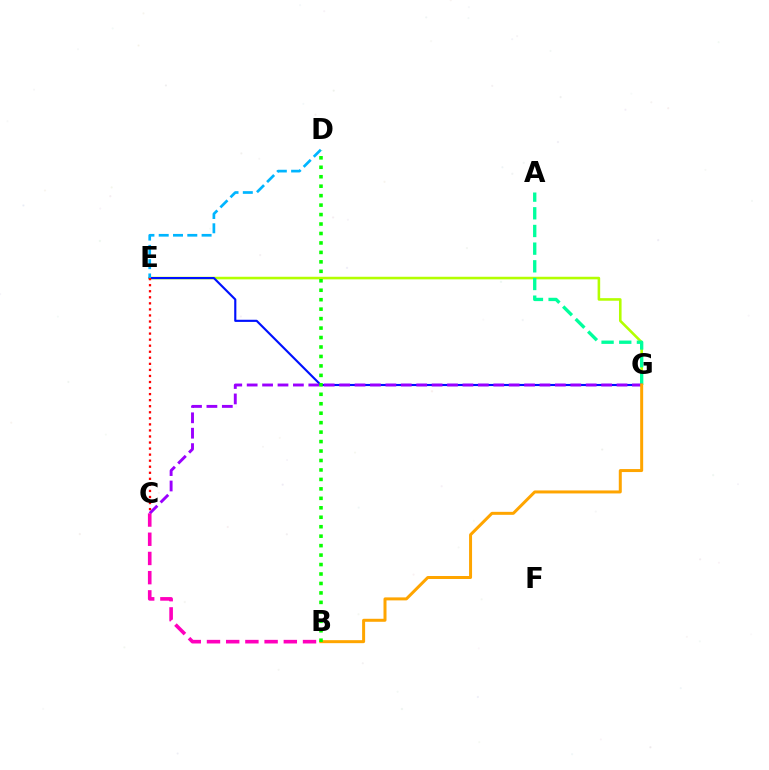{('E', 'G'): [{'color': '#b3ff00', 'line_style': 'solid', 'thickness': 1.86}, {'color': '#0010ff', 'line_style': 'solid', 'thickness': 1.54}], ('A', 'G'): [{'color': '#00ff9d', 'line_style': 'dashed', 'thickness': 2.4}], ('D', 'E'): [{'color': '#00b5ff', 'line_style': 'dashed', 'thickness': 1.94}], ('C', 'G'): [{'color': '#9b00ff', 'line_style': 'dashed', 'thickness': 2.09}], ('B', 'C'): [{'color': '#ff00bd', 'line_style': 'dashed', 'thickness': 2.61}], ('B', 'G'): [{'color': '#ffa500', 'line_style': 'solid', 'thickness': 2.16}], ('C', 'E'): [{'color': '#ff0000', 'line_style': 'dotted', 'thickness': 1.64}], ('B', 'D'): [{'color': '#08ff00', 'line_style': 'dotted', 'thickness': 2.57}]}